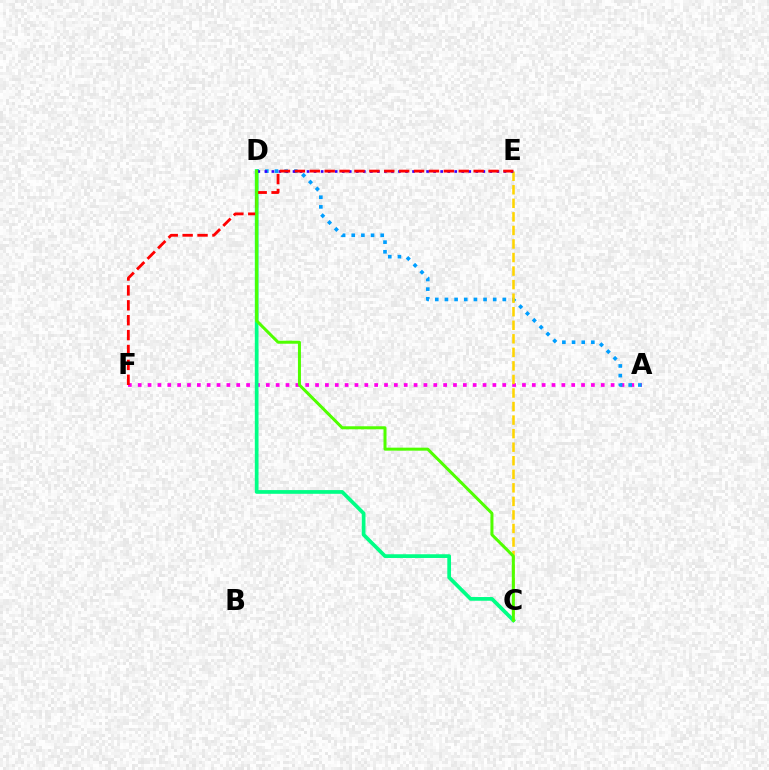{('A', 'F'): [{'color': '#ff00ed', 'line_style': 'dotted', 'thickness': 2.68}], ('C', 'D'): [{'color': '#00ff86', 'line_style': 'solid', 'thickness': 2.68}, {'color': '#4fff00', 'line_style': 'solid', 'thickness': 2.17}], ('A', 'D'): [{'color': '#009eff', 'line_style': 'dotted', 'thickness': 2.62}], ('C', 'E'): [{'color': '#ffd500', 'line_style': 'dashed', 'thickness': 1.84}], ('D', 'E'): [{'color': '#3700ff', 'line_style': 'dotted', 'thickness': 1.91}], ('E', 'F'): [{'color': '#ff0000', 'line_style': 'dashed', 'thickness': 2.02}]}